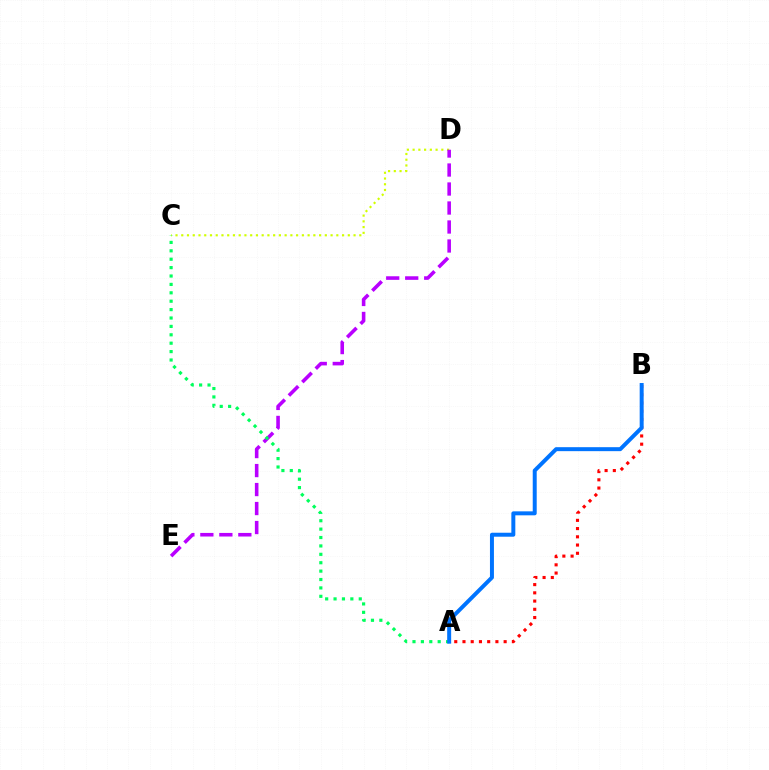{('C', 'D'): [{'color': '#d1ff00', 'line_style': 'dotted', 'thickness': 1.56}], ('A', 'B'): [{'color': '#ff0000', 'line_style': 'dotted', 'thickness': 2.24}, {'color': '#0074ff', 'line_style': 'solid', 'thickness': 2.86}], ('D', 'E'): [{'color': '#b900ff', 'line_style': 'dashed', 'thickness': 2.58}], ('A', 'C'): [{'color': '#00ff5c', 'line_style': 'dotted', 'thickness': 2.28}]}